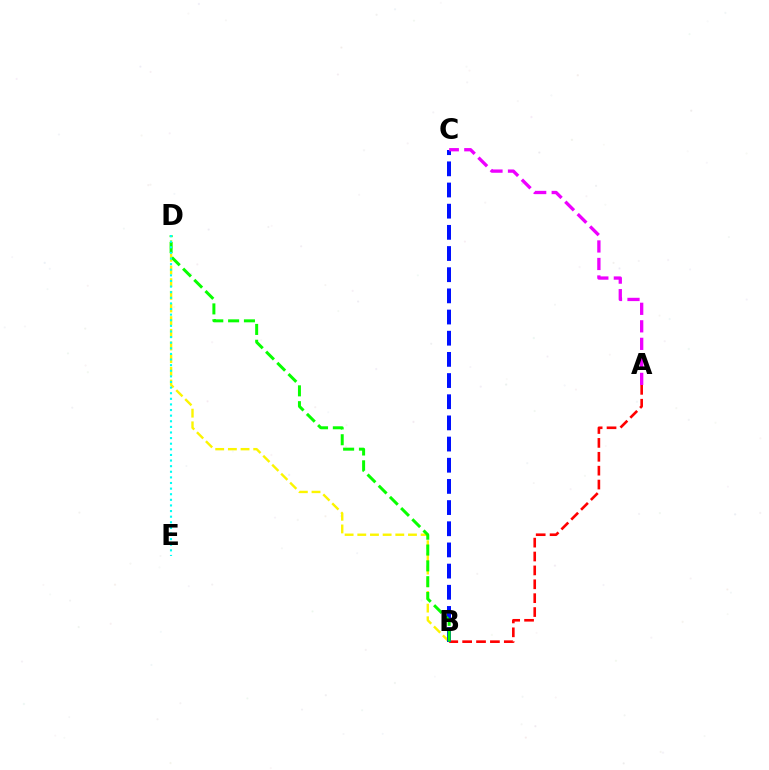{('A', 'B'): [{'color': '#ff0000', 'line_style': 'dashed', 'thickness': 1.89}], ('B', 'D'): [{'color': '#fcf500', 'line_style': 'dashed', 'thickness': 1.72}, {'color': '#08ff00', 'line_style': 'dashed', 'thickness': 2.15}], ('B', 'C'): [{'color': '#0010ff', 'line_style': 'dashed', 'thickness': 2.88}], ('A', 'C'): [{'color': '#ee00ff', 'line_style': 'dashed', 'thickness': 2.38}], ('D', 'E'): [{'color': '#00fff6', 'line_style': 'dotted', 'thickness': 1.52}]}